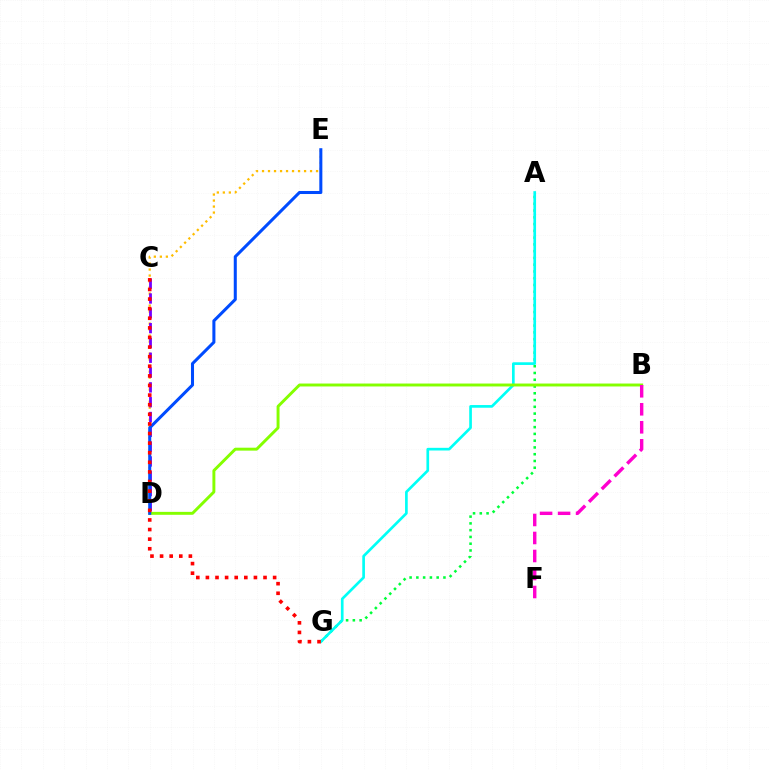{('D', 'E'): [{'color': '#ffbd00', 'line_style': 'dotted', 'thickness': 1.63}, {'color': '#004bff', 'line_style': 'solid', 'thickness': 2.19}], ('C', 'D'): [{'color': '#7200ff', 'line_style': 'dashed', 'thickness': 2.01}], ('A', 'G'): [{'color': '#00ff39', 'line_style': 'dotted', 'thickness': 1.84}, {'color': '#00fff6', 'line_style': 'solid', 'thickness': 1.93}], ('B', 'D'): [{'color': '#84ff00', 'line_style': 'solid', 'thickness': 2.11}], ('B', 'F'): [{'color': '#ff00cf', 'line_style': 'dashed', 'thickness': 2.45}], ('C', 'G'): [{'color': '#ff0000', 'line_style': 'dotted', 'thickness': 2.61}]}